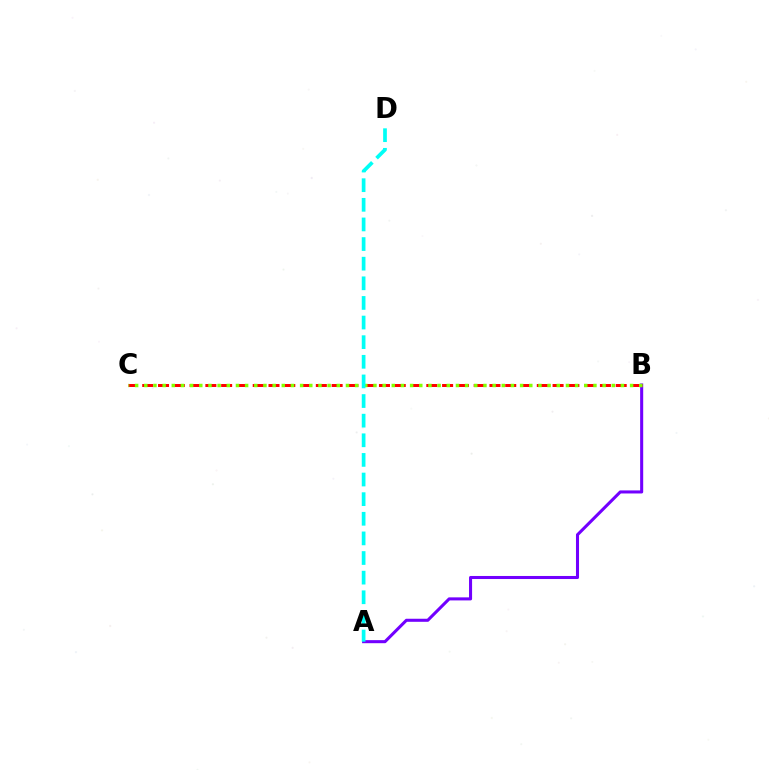{('A', 'B'): [{'color': '#7200ff', 'line_style': 'solid', 'thickness': 2.2}], ('B', 'C'): [{'color': '#ff0000', 'line_style': 'dashed', 'thickness': 2.14}, {'color': '#84ff00', 'line_style': 'dotted', 'thickness': 2.49}], ('A', 'D'): [{'color': '#00fff6', 'line_style': 'dashed', 'thickness': 2.67}]}